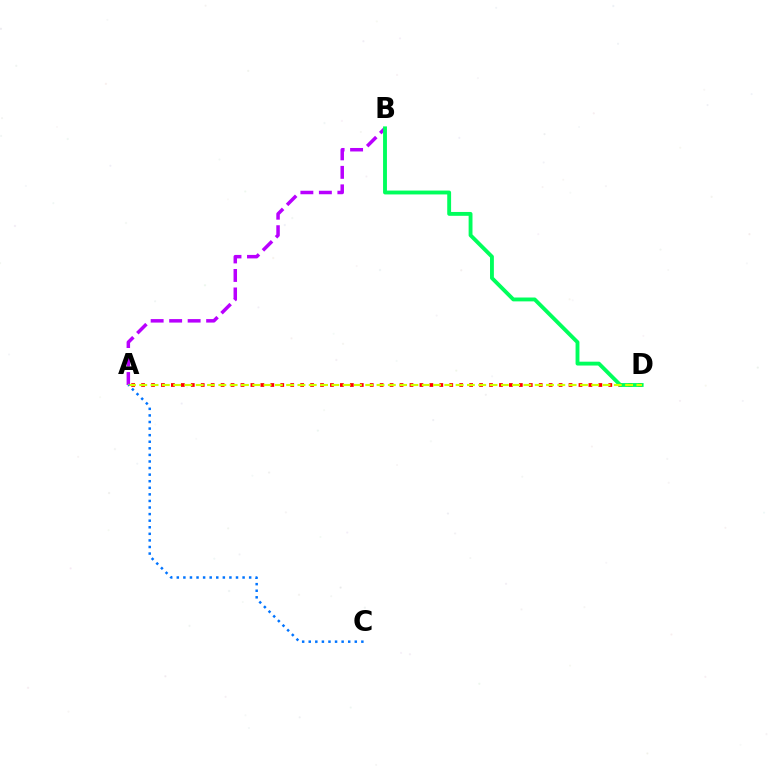{('A', 'D'): [{'color': '#ff0000', 'line_style': 'dotted', 'thickness': 2.7}, {'color': '#d1ff00', 'line_style': 'dashed', 'thickness': 1.53}], ('A', 'B'): [{'color': '#b900ff', 'line_style': 'dashed', 'thickness': 2.51}], ('B', 'D'): [{'color': '#00ff5c', 'line_style': 'solid', 'thickness': 2.78}], ('A', 'C'): [{'color': '#0074ff', 'line_style': 'dotted', 'thickness': 1.79}]}